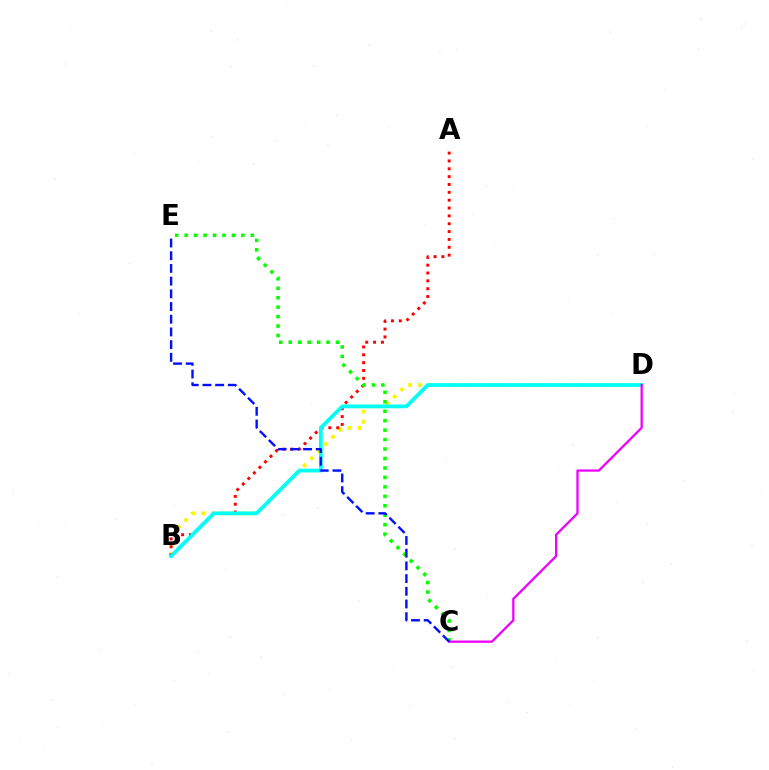{('B', 'D'): [{'color': '#fcf500', 'line_style': 'dotted', 'thickness': 2.74}, {'color': '#00fff6', 'line_style': 'solid', 'thickness': 2.71}], ('A', 'B'): [{'color': '#ff0000', 'line_style': 'dotted', 'thickness': 2.13}], ('C', 'E'): [{'color': '#08ff00', 'line_style': 'dotted', 'thickness': 2.57}, {'color': '#0010ff', 'line_style': 'dashed', 'thickness': 1.73}], ('C', 'D'): [{'color': '#ee00ff', 'line_style': 'solid', 'thickness': 1.64}]}